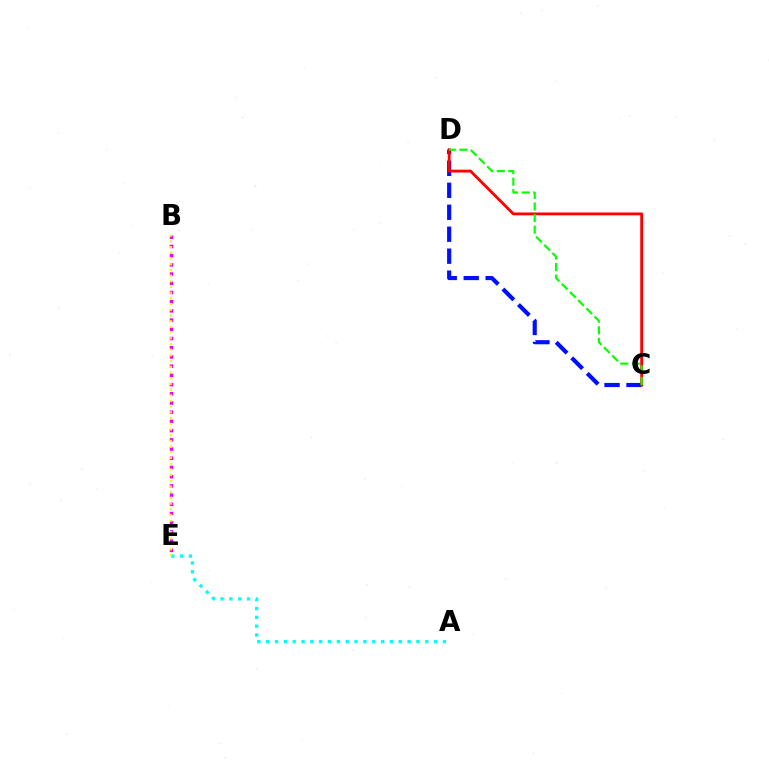{('C', 'D'): [{'color': '#0010ff', 'line_style': 'dashed', 'thickness': 2.98}, {'color': '#ff0000', 'line_style': 'solid', 'thickness': 2.05}, {'color': '#08ff00', 'line_style': 'dashed', 'thickness': 1.57}], ('B', 'E'): [{'color': '#ee00ff', 'line_style': 'dotted', 'thickness': 2.5}, {'color': '#fcf500', 'line_style': 'dotted', 'thickness': 1.55}], ('A', 'E'): [{'color': '#00fff6', 'line_style': 'dotted', 'thickness': 2.4}]}